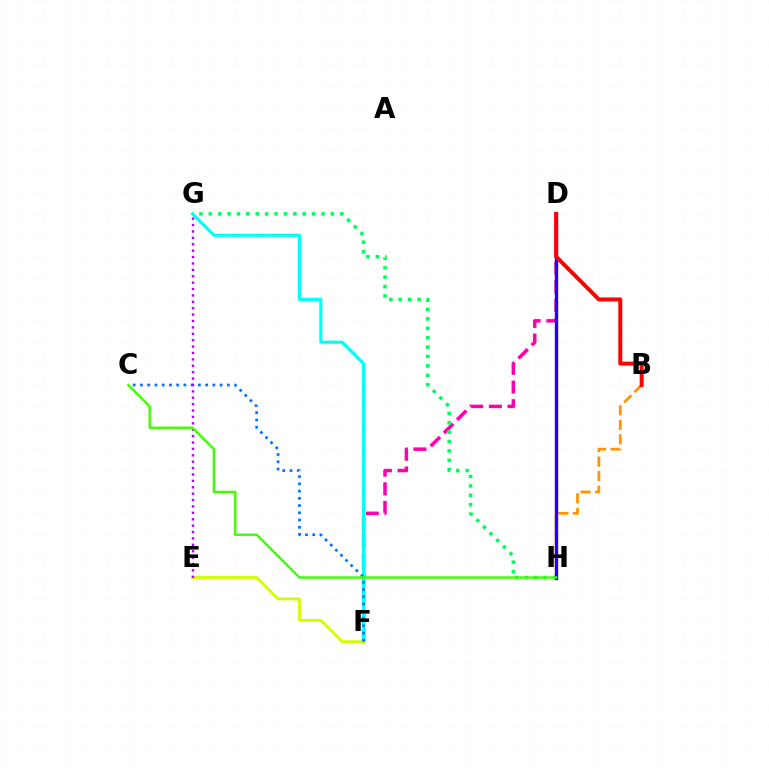{('B', 'H'): [{'color': '#ff9400', 'line_style': 'dashed', 'thickness': 1.98}], ('D', 'F'): [{'color': '#ff00ac', 'line_style': 'dashed', 'thickness': 2.53}], ('G', 'H'): [{'color': '#00ff5c', 'line_style': 'dotted', 'thickness': 2.55}], ('F', 'G'): [{'color': '#00fff6', 'line_style': 'solid', 'thickness': 2.27}], ('D', 'H'): [{'color': '#2500ff', 'line_style': 'solid', 'thickness': 2.42}], ('B', 'D'): [{'color': '#ff0000', 'line_style': 'solid', 'thickness': 2.86}], ('E', 'F'): [{'color': '#d1ff00', 'line_style': 'solid', 'thickness': 2.04}], ('C', 'F'): [{'color': '#0074ff', 'line_style': 'dotted', 'thickness': 1.97}], ('E', 'G'): [{'color': '#b900ff', 'line_style': 'dotted', 'thickness': 1.74}], ('C', 'H'): [{'color': '#3dff00', 'line_style': 'solid', 'thickness': 1.72}]}